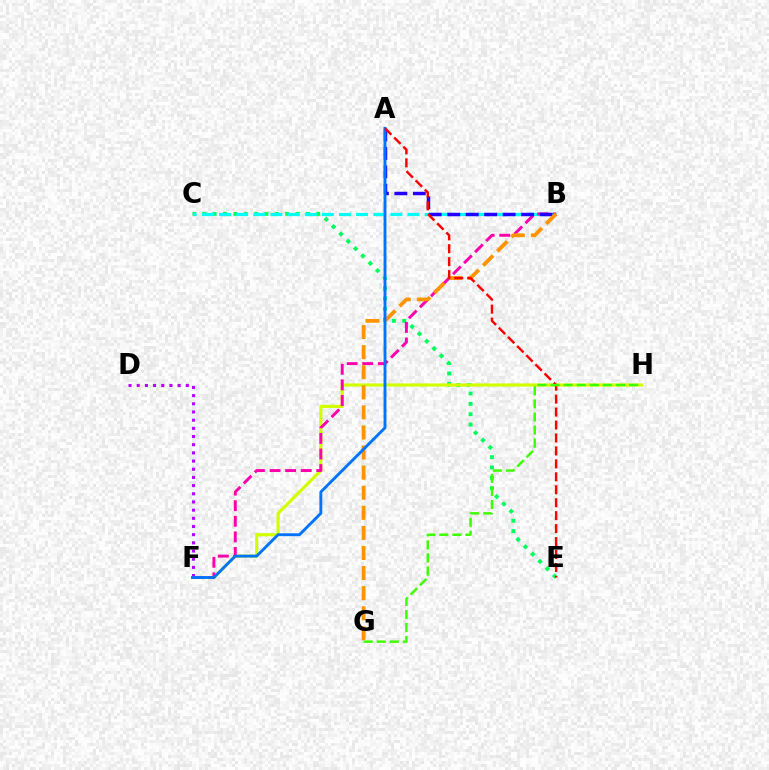{('C', 'E'): [{'color': '#00ff5c', 'line_style': 'dotted', 'thickness': 2.81}], ('B', 'C'): [{'color': '#00fff6', 'line_style': 'dashed', 'thickness': 2.33}], ('F', 'H'): [{'color': '#d1ff00', 'line_style': 'solid', 'thickness': 2.27}], ('B', 'F'): [{'color': '#ff00ac', 'line_style': 'dashed', 'thickness': 2.12}], ('D', 'F'): [{'color': '#b900ff', 'line_style': 'dotted', 'thickness': 2.22}], ('A', 'B'): [{'color': '#2500ff', 'line_style': 'dashed', 'thickness': 2.51}], ('B', 'G'): [{'color': '#ff9400', 'line_style': 'dashed', 'thickness': 2.73}], ('A', 'F'): [{'color': '#0074ff', 'line_style': 'solid', 'thickness': 2.08}], ('A', 'E'): [{'color': '#ff0000', 'line_style': 'dashed', 'thickness': 1.76}], ('G', 'H'): [{'color': '#3dff00', 'line_style': 'dashed', 'thickness': 1.78}]}